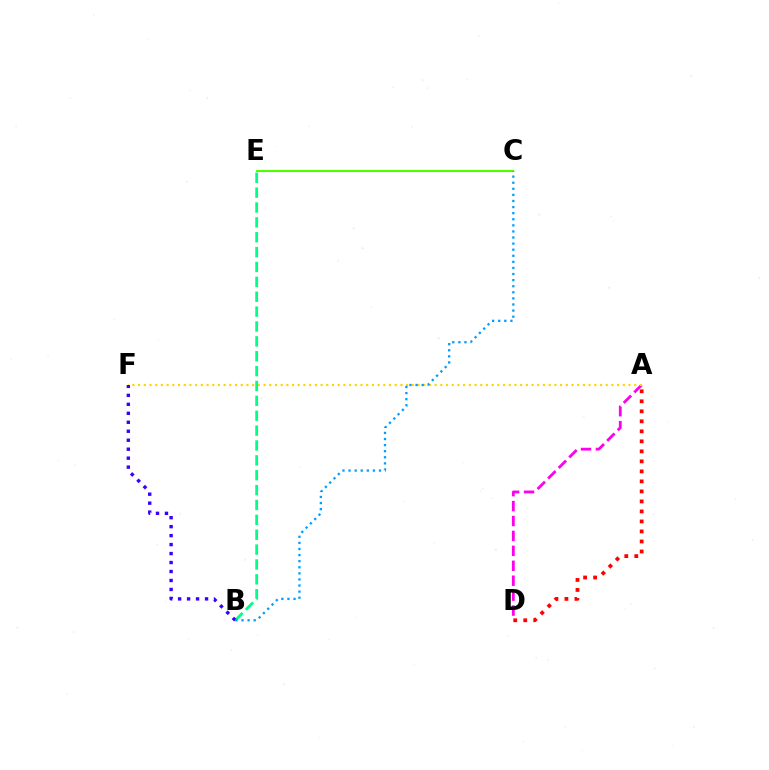{('A', 'D'): [{'color': '#ff0000', 'line_style': 'dotted', 'thickness': 2.72}, {'color': '#ff00ed', 'line_style': 'dashed', 'thickness': 2.03}], ('C', 'E'): [{'color': '#4fff00', 'line_style': 'solid', 'thickness': 1.51}], ('A', 'F'): [{'color': '#ffd500', 'line_style': 'dotted', 'thickness': 1.55}], ('B', 'E'): [{'color': '#00ff86', 'line_style': 'dashed', 'thickness': 2.02}], ('B', 'F'): [{'color': '#3700ff', 'line_style': 'dotted', 'thickness': 2.44}], ('B', 'C'): [{'color': '#009eff', 'line_style': 'dotted', 'thickness': 1.65}]}